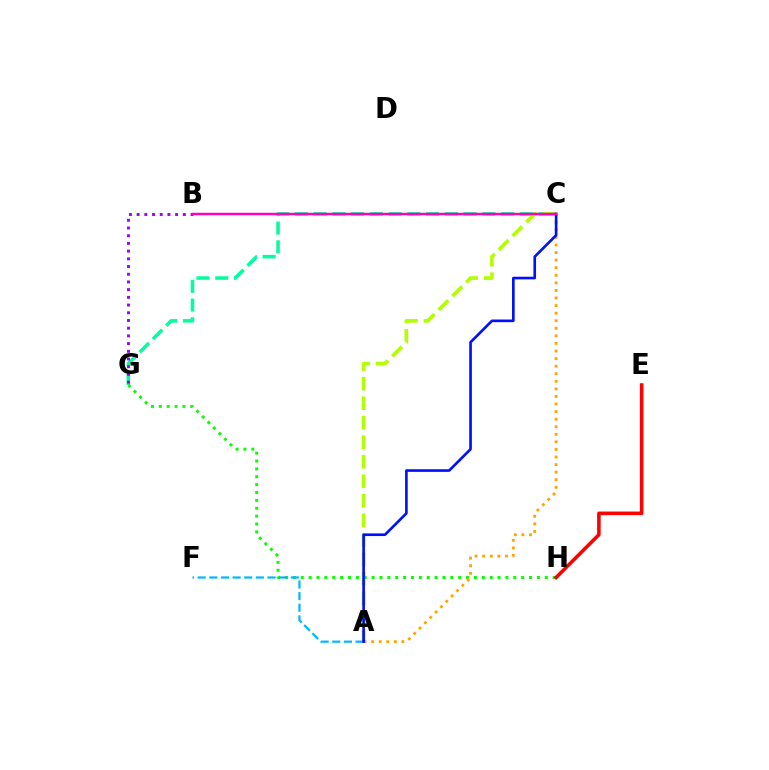{('C', 'G'): [{'color': '#00ff9d', 'line_style': 'dashed', 'thickness': 2.55}], ('A', 'C'): [{'color': '#b3ff00', 'line_style': 'dashed', 'thickness': 2.65}, {'color': '#ffa500', 'line_style': 'dotted', 'thickness': 2.06}, {'color': '#0010ff', 'line_style': 'solid', 'thickness': 1.9}], ('G', 'H'): [{'color': '#08ff00', 'line_style': 'dotted', 'thickness': 2.14}], ('A', 'F'): [{'color': '#00b5ff', 'line_style': 'dashed', 'thickness': 1.58}], ('E', 'H'): [{'color': '#ff0000', 'line_style': 'solid', 'thickness': 2.57}], ('B', 'G'): [{'color': '#9b00ff', 'line_style': 'dotted', 'thickness': 2.09}], ('B', 'C'): [{'color': '#ff00bd', 'line_style': 'solid', 'thickness': 1.78}]}